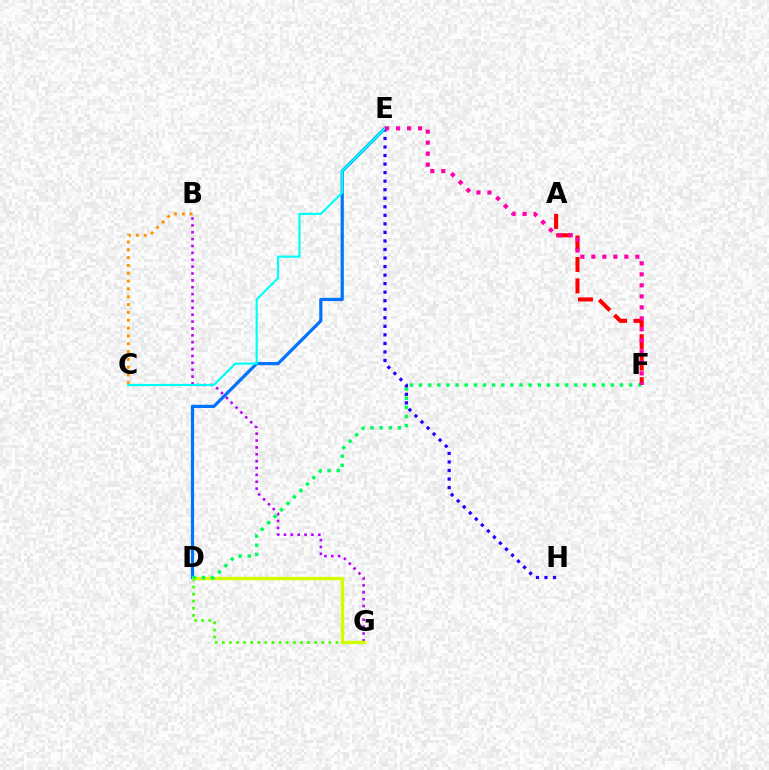{('B', 'G'): [{'color': '#b900ff', 'line_style': 'dotted', 'thickness': 1.87}], ('A', 'F'): [{'color': '#ff0000', 'line_style': 'dashed', 'thickness': 2.92}], ('D', 'E'): [{'color': '#0074ff', 'line_style': 'solid', 'thickness': 2.31}], ('D', 'G'): [{'color': '#3dff00', 'line_style': 'dotted', 'thickness': 1.93}, {'color': '#d1ff00', 'line_style': 'solid', 'thickness': 2.44}], ('D', 'F'): [{'color': '#00ff5c', 'line_style': 'dotted', 'thickness': 2.48}], ('E', 'H'): [{'color': '#2500ff', 'line_style': 'dotted', 'thickness': 2.32}], ('B', 'C'): [{'color': '#ff9400', 'line_style': 'dotted', 'thickness': 2.13}], ('C', 'E'): [{'color': '#00fff6', 'line_style': 'solid', 'thickness': 1.58}], ('E', 'F'): [{'color': '#ff00ac', 'line_style': 'dotted', 'thickness': 2.99}]}